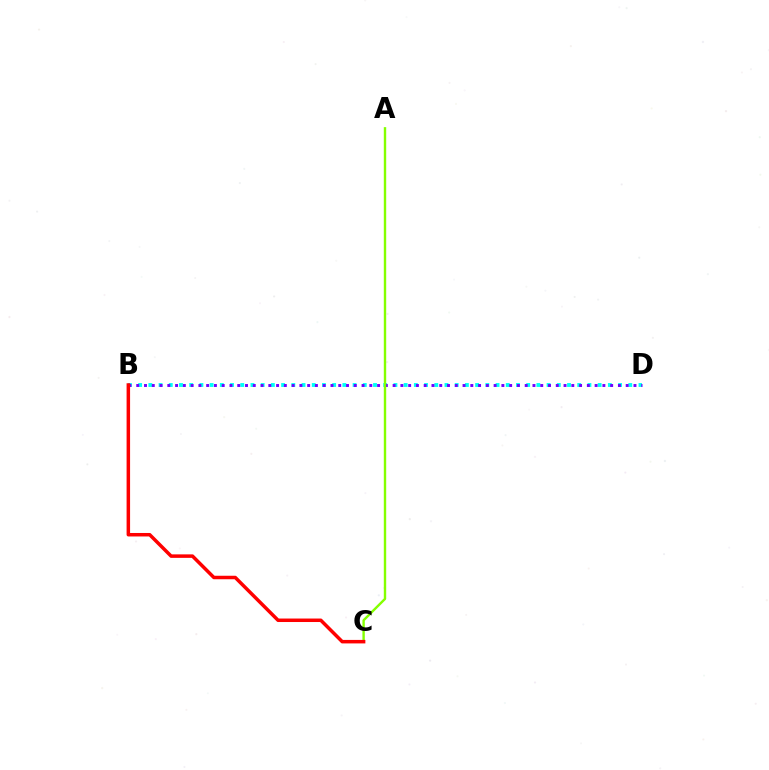{('B', 'D'): [{'color': '#00fff6', 'line_style': 'dotted', 'thickness': 2.77}, {'color': '#7200ff', 'line_style': 'dotted', 'thickness': 2.11}], ('A', 'C'): [{'color': '#84ff00', 'line_style': 'solid', 'thickness': 1.73}], ('B', 'C'): [{'color': '#ff0000', 'line_style': 'solid', 'thickness': 2.52}]}